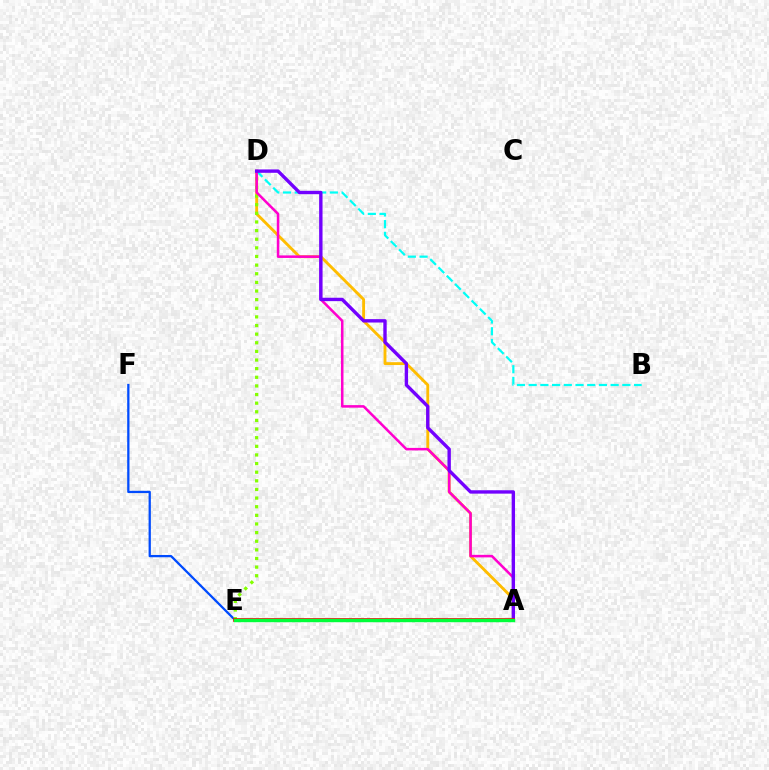{('A', 'D'): [{'color': '#ffbd00', 'line_style': 'solid', 'thickness': 2.06}, {'color': '#ff00cf', 'line_style': 'solid', 'thickness': 1.83}, {'color': '#7200ff', 'line_style': 'solid', 'thickness': 2.43}], ('E', 'F'): [{'color': '#004bff', 'line_style': 'solid', 'thickness': 1.64}], ('D', 'E'): [{'color': '#84ff00', 'line_style': 'dotted', 'thickness': 2.34}], ('B', 'D'): [{'color': '#00fff6', 'line_style': 'dashed', 'thickness': 1.59}], ('A', 'E'): [{'color': '#ff0000', 'line_style': 'solid', 'thickness': 2.65}, {'color': '#00ff39', 'line_style': 'solid', 'thickness': 2.46}]}